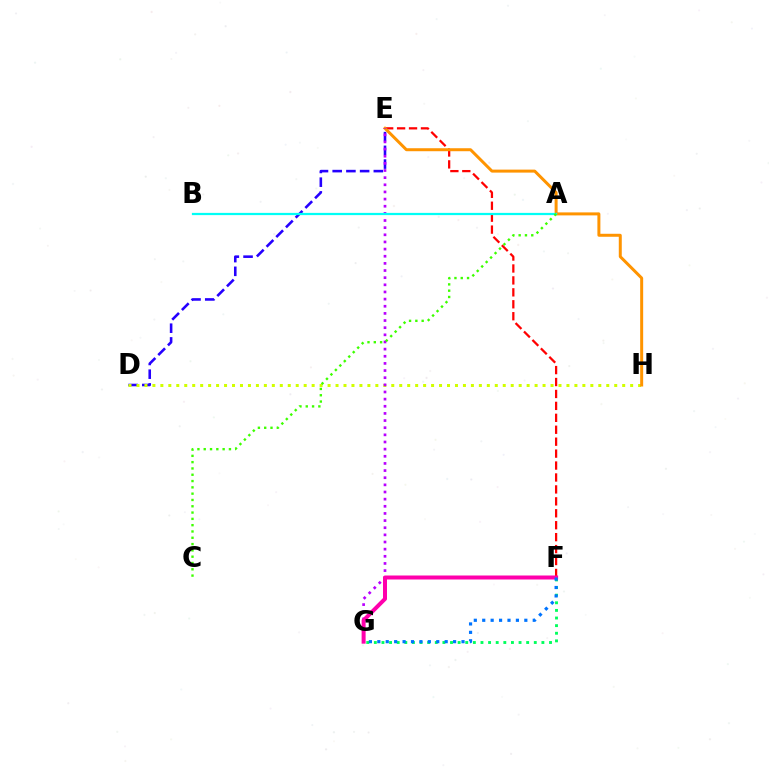{('D', 'E'): [{'color': '#2500ff', 'line_style': 'dashed', 'thickness': 1.86}], ('E', 'F'): [{'color': '#ff0000', 'line_style': 'dashed', 'thickness': 1.62}], ('D', 'H'): [{'color': '#d1ff00', 'line_style': 'dotted', 'thickness': 2.16}], ('E', 'H'): [{'color': '#ff9400', 'line_style': 'solid', 'thickness': 2.15}], ('E', 'G'): [{'color': '#b900ff', 'line_style': 'dotted', 'thickness': 1.94}], ('F', 'G'): [{'color': '#00ff5c', 'line_style': 'dotted', 'thickness': 2.07}, {'color': '#ff00ac', 'line_style': 'solid', 'thickness': 2.88}, {'color': '#0074ff', 'line_style': 'dotted', 'thickness': 2.29}], ('A', 'B'): [{'color': '#00fff6', 'line_style': 'solid', 'thickness': 1.61}], ('A', 'C'): [{'color': '#3dff00', 'line_style': 'dotted', 'thickness': 1.71}]}